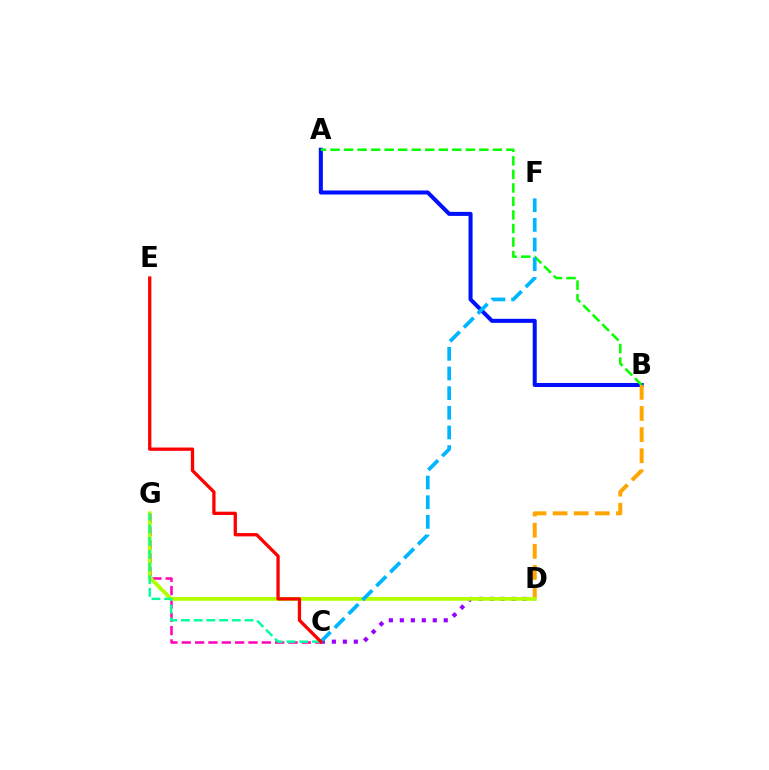{('C', 'D'): [{'color': '#9b00ff', 'line_style': 'dotted', 'thickness': 2.98}], ('A', 'B'): [{'color': '#0010ff', 'line_style': 'solid', 'thickness': 2.9}, {'color': '#08ff00', 'line_style': 'dashed', 'thickness': 1.84}], ('C', 'G'): [{'color': '#ff00bd', 'line_style': 'dashed', 'thickness': 1.81}, {'color': '#00ff9d', 'line_style': 'dashed', 'thickness': 1.73}], ('B', 'D'): [{'color': '#ffa500', 'line_style': 'dashed', 'thickness': 2.87}], ('D', 'G'): [{'color': '#b3ff00', 'line_style': 'solid', 'thickness': 2.75}], ('C', 'F'): [{'color': '#00b5ff', 'line_style': 'dashed', 'thickness': 2.67}], ('C', 'E'): [{'color': '#ff0000', 'line_style': 'solid', 'thickness': 2.37}]}